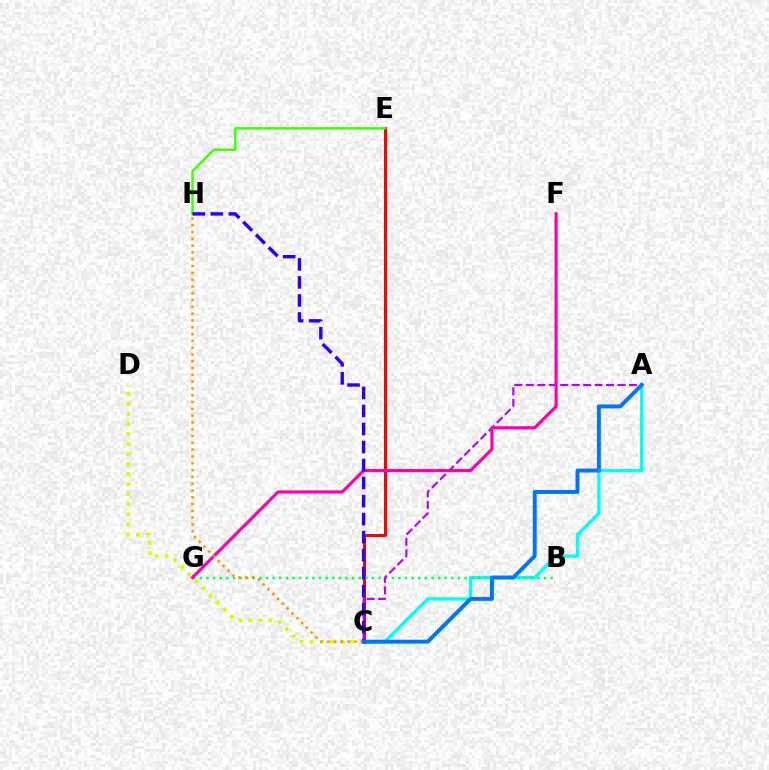{('A', 'C'): [{'color': '#00fff6', 'line_style': 'solid', 'thickness': 2.36}, {'color': '#b900ff', 'line_style': 'dashed', 'thickness': 1.56}, {'color': '#0074ff', 'line_style': 'solid', 'thickness': 2.83}], ('C', 'D'): [{'color': '#d1ff00', 'line_style': 'dotted', 'thickness': 2.72}], ('C', 'E'): [{'color': '#ff0000', 'line_style': 'solid', 'thickness': 2.17}], ('B', 'G'): [{'color': '#00ff5c', 'line_style': 'dotted', 'thickness': 1.8}], ('F', 'G'): [{'color': '#ff00ac', 'line_style': 'solid', 'thickness': 2.27}], ('E', 'H'): [{'color': '#3dff00', 'line_style': 'solid', 'thickness': 1.73}], ('C', 'H'): [{'color': '#ff9400', 'line_style': 'dotted', 'thickness': 1.85}, {'color': '#2500ff', 'line_style': 'dashed', 'thickness': 2.45}]}